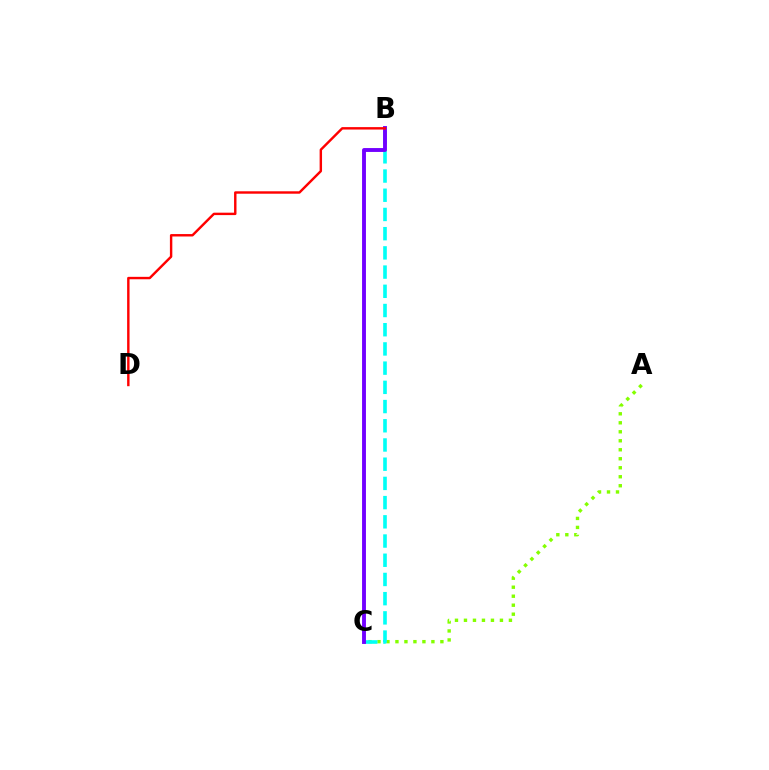{('A', 'C'): [{'color': '#84ff00', 'line_style': 'dotted', 'thickness': 2.44}], ('B', 'C'): [{'color': '#00fff6', 'line_style': 'dashed', 'thickness': 2.61}, {'color': '#7200ff', 'line_style': 'solid', 'thickness': 2.79}], ('B', 'D'): [{'color': '#ff0000', 'line_style': 'solid', 'thickness': 1.74}]}